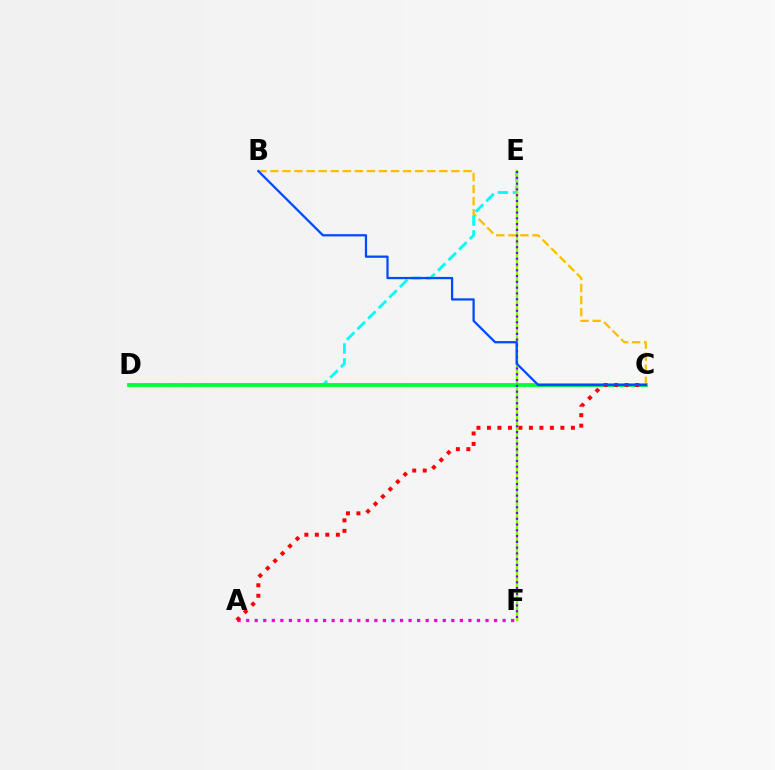{('B', 'C'): [{'color': '#ffbd00', 'line_style': 'dashed', 'thickness': 1.64}, {'color': '#004bff', 'line_style': 'solid', 'thickness': 1.63}], ('D', 'E'): [{'color': '#00fff6', 'line_style': 'dashed', 'thickness': 2.03}], ('A', 'F'): [{'color': '#ff00cf', 'line_style': 'dotted', 'thickness': 2.32}], ('E', 'F'): [{'color': '#84ff00', 'line_style': 'solid', 'thickness': 1.73}, {'color': '#7200ff', 'line_style': 'dotted', 'thickness': 1.57}], ('C', 'D'): [{'color': '#00ff39', 'line_style': 'solid', 'thickness': 2.76}], ('A', 'C'): [{'color': '#ff0000', 'line_style': 'dotted', 'thickness': 2.85}]}